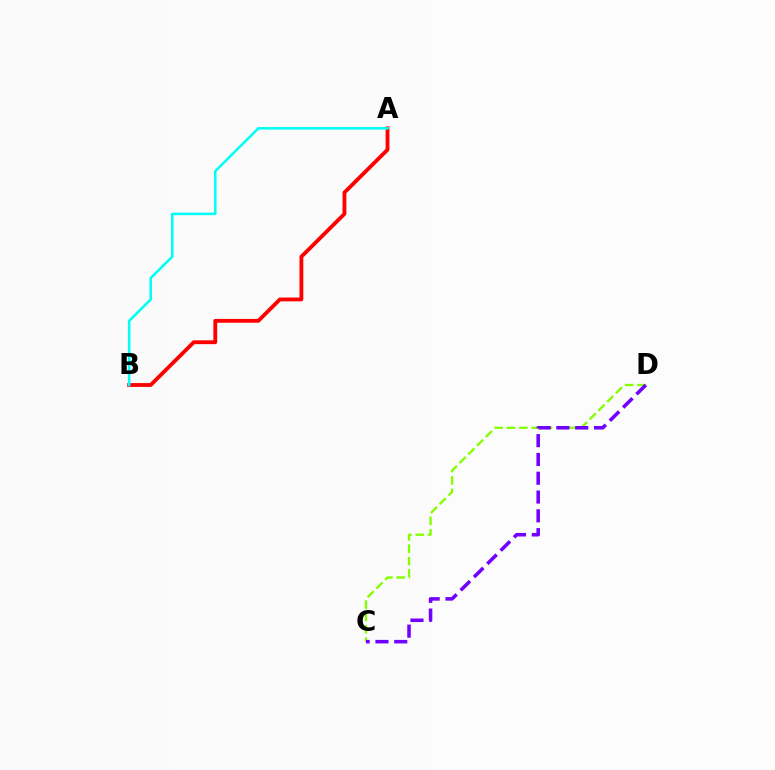{('C', 'D'): [{'color': '#84ff00', 'line_style': 'dashed', 'thickness': 1.68}, {'color': '#7200ff', 'line_style': 'dashed', 'thickness': 2.55}], ('A', 'B'): [{'color': '#ff0000', 'line_style': 'solid', 'thickness': 2.76}, {'color': '#00fff6', 'line_style': 'solid', 'thickness': 1.83}]}